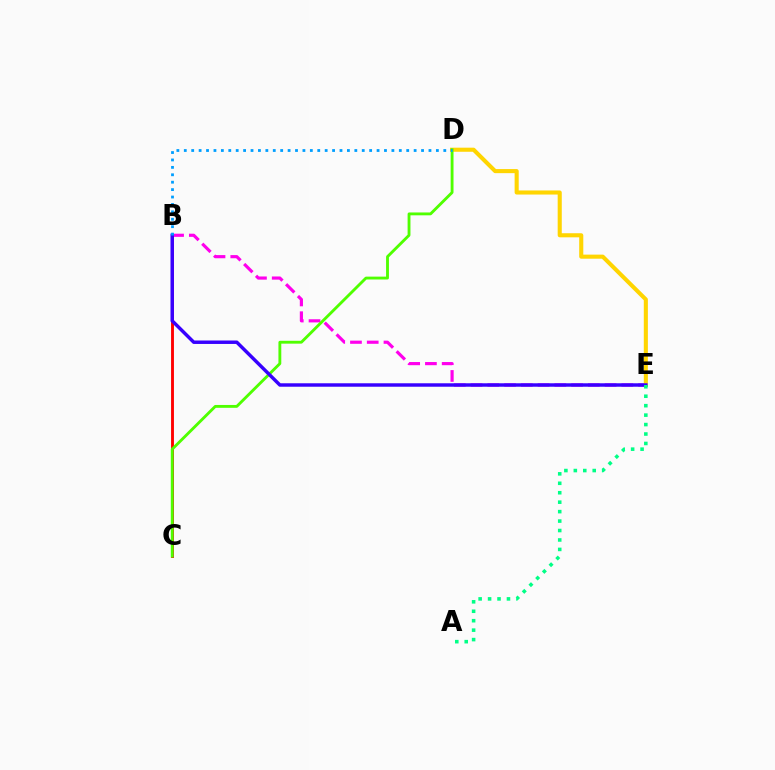{('B', 'E'): [{'color': '#ff00ed', 'line_style': 'dashed', 'thickness': 2.28}, {'color': '#3700ff', 'line_style': 'solid', 'thickness': 2.49}], ('B', 'C'): [{'color': '#ff0000', 'line_style': 'solid', 'thickness': 2.07}], ('D', 'E'): [{'color': '#ffd500', 'line_style': 'solid', 'thickness': 2.94}], ('C', 'D'): [{'color': '#4fff00', 'line_style': 'solid', 'thickness': 2.06}], ('A', 'E'): [{'color': '#00ff86', 'line_style': 'dotted', 'thickness': 2.57}], ('B', 'D'): [{'color': '#009eff', 'line_style': 'dotted', 'thickness': 2.01}]}